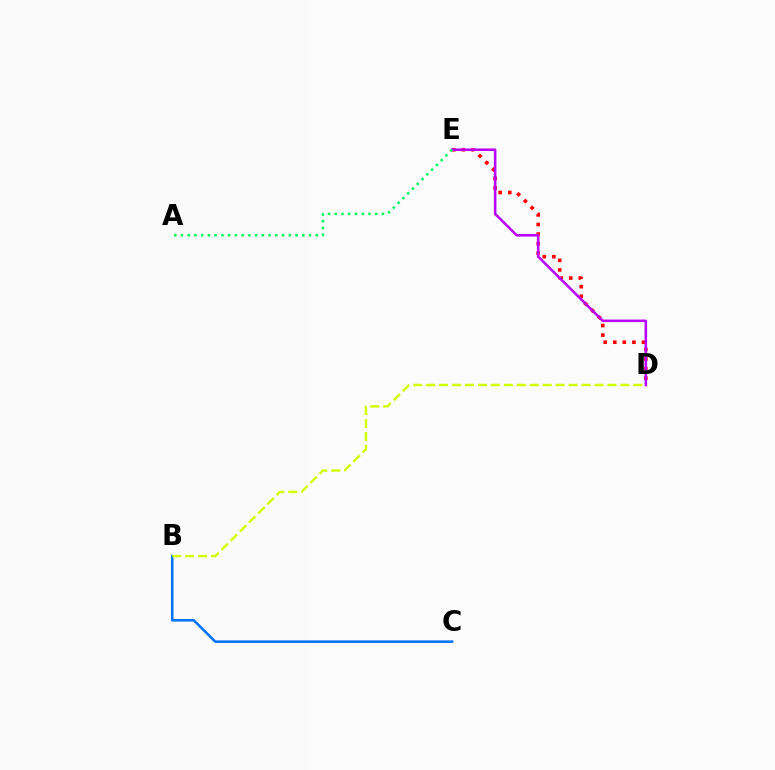{('D', 'E'): [{'color': '#ff0000', 'line_style': 'dotted', 'thickness': 2.6}, {'color': '#b900ff', 'line_style': 'solid', 'thickness': 1.84}], ('B', 'C'): [{'color': '#0074ff', 'line_style': 'solid', 'thickness': 1.86}], ('A', 'E'): [{'color': '#00ff5c', 'line_style': 'dotted', 'thickness': 1.83}], ('B', 'D'): [{'color': '#d1ff00', 'line_style': 'dashed', 'thickness': 1.76}]}